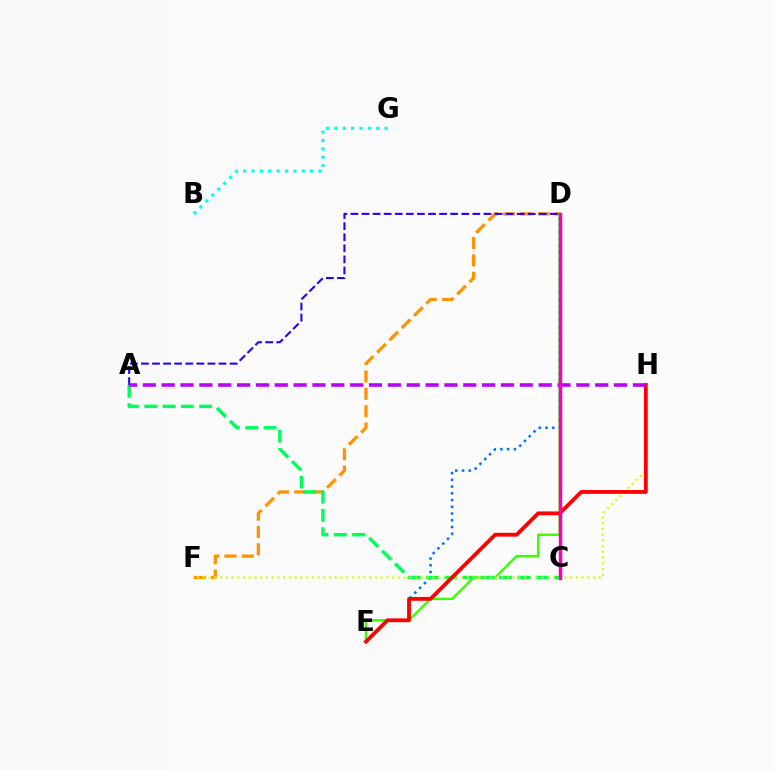{('D', 'F'): [{'color': '#ff9400', 'line_style': 'dashed', 'thickness': 2.36}], ('A', 'D'): [{'color': '#2500ff', 'line_style': 'dashed', 'thickness': 1.51}], ('D', 'E'): [{'color': '#0074ff', 'line_style': 'dotted', 'thickness': 1.83}, {'color': '#3dff00', 'line_style': 'solid', 'thickness': 1.74}], ('B', 'G'): [{'color': '#00fff6', 'line_style': 'dotted', 'thickness': 2.27}], ('A', 'C'): [{'color': '#00ff5c', 'line_style': 'dashed', 'thickness': 2.49}], ('F', 'H'): [{'color': '#d1ff00', 'line_style': 'dotted', 'thickness': 1.56}], ('E', 'H'): [{'color': '#ff0000', 'line_style': 'solid', 'thickness': 2.74}], ('A', 'H'): [{'color': '#b900ff', 'line_style': 'dashed', 'thickness': 2.56}], ('C', 'D'): [{'color': '#ff00ac', 'line_style': 'solid', 'thickness': 2.49}]}